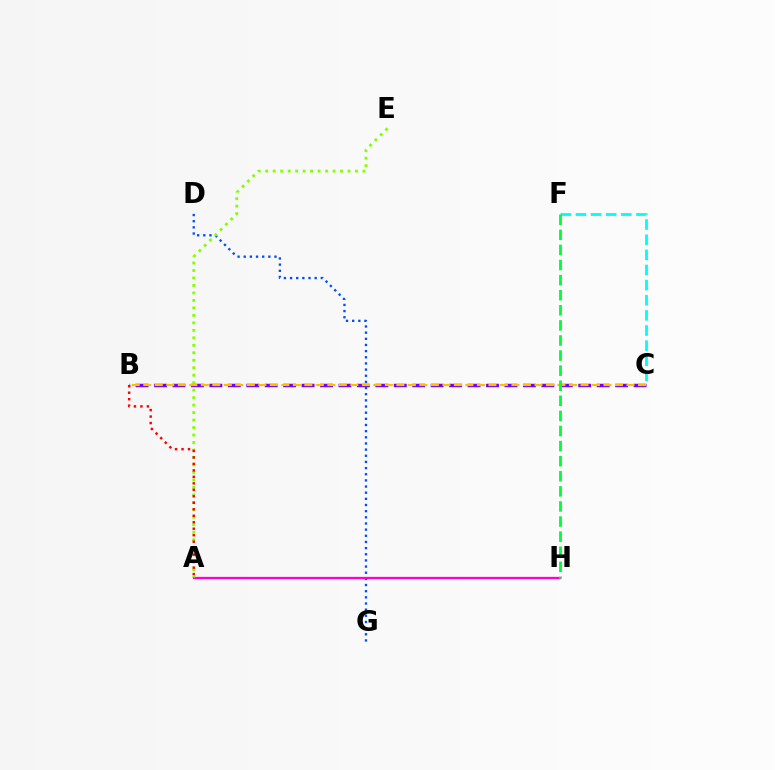{('D', 'G'): [{'color': '#004bff', 'line_style': 'dotted', 'thickness': 1.67}], ('B', 'C'): [{'color': '#7200ff', 'line_style': 'dashed', 'thickness': 2.51}, {'color': '#ffbd00', 'line_style': 'dashed', 'thickness': 1.56}], ('C', 'F'): [{'color': '#00fff6', 'line_style': 'dashed', 'thickness': 2.06}], ('A', 'H'): [{'color': '#ff00cf', 'line_style': 'solid', 'thickness': 1.64}], ('A', 'E'): [{'color': '#84ff00', 'line_style': 'dotted', 'thickness': 2.03}], ('A', 'B'): [{'color': '#ff0000', 'line_style': 'dotted', 'thickness': 1.76}], ('F', 'H'): [{'color': '#00ff39', 'line_style': 'dashed', 'thickness': 2.05}]}